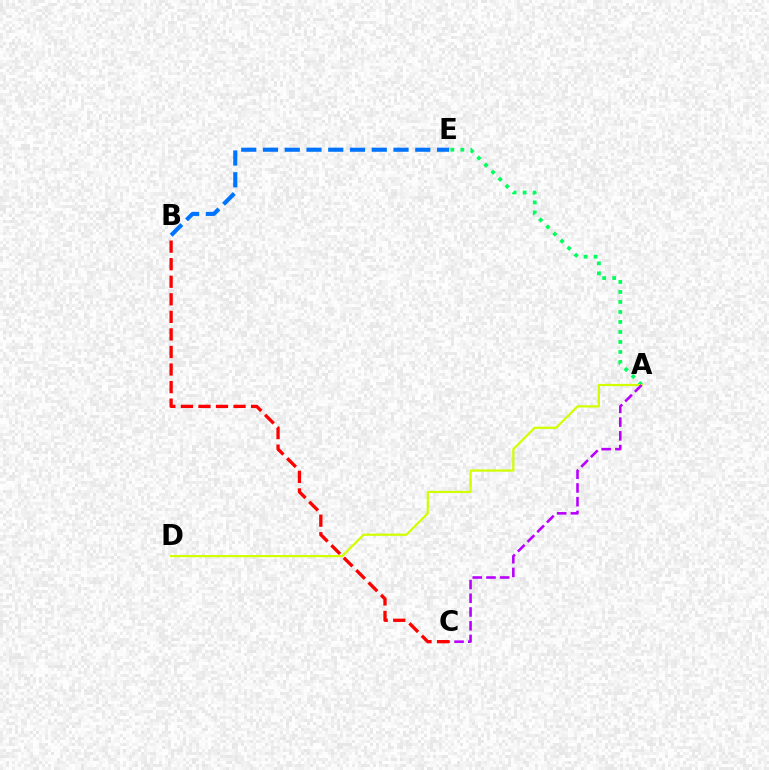{('A', 'E'): [{'color': '#00ff5c', 'line_style': 'dotted', 'thickness': 2.72}], ('B', 'E'): [{'color': '#0074ff', 'line_style': 'dashed', 'thickness': 2.96}], ('B', 'C'): [{'color': '#ff0000', 'line_style': 'dashed', 'thickness': 2.38}], ('A', 'D'): [{'color': '#d1ff00', 'line_style': 'solid', 'thickness': 1.6}], ('A', 'C'): [{'color': '#b900ff', 'line_style': 'dashed', 'thickness': 1.86}]}